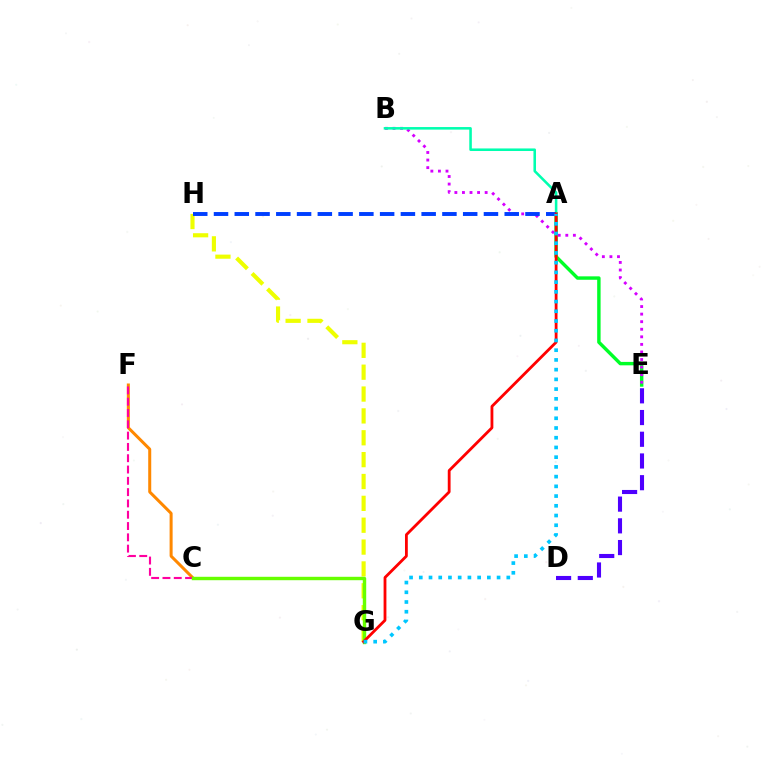{('C', 'F'): [{'color': '#ff8800', 'line_style': 'solid', 'thickness': 2.17}, {'color': '#ff00a0', 'line_style': 'dashed', 'thickness': 1.54}], ('G', 'H'): [{'color': '#eeff00', 'line_style': 'dashed', 'thickness': 2.97}], ('A', 'E'): [{'color': '#00ff27', 'line_style': 'solid', 'thickness': 2.46}], ('D', 'E'): [{'color': '#4f00ff', 'line_style': 'dashed', 'thickness': 2.95}], ('C', 'G'): [{'color': '#66ff00', 'line_style': 'solid', 'thickness': 2.46}], ('B', 'E'): [{'color': '#d600ff', 'line_style': 'dotted', 'thickness': 2.06}], ('A', 'B'): [{'color': '#00ffaf', 'line_style': 'solid', 'thickness': 1.85}], ('A', 'H'): [{'color': '#003fff', 'line_style': 'dashed', 'thickness': 2.82}], ('A', 'G'): [{'color': '#ff0000', 'line_style': 'solid', 'thickness': 2.02}, {'color': '#00c7ff', 'line_style': 'dotted', 'thickness': 2.64}]}